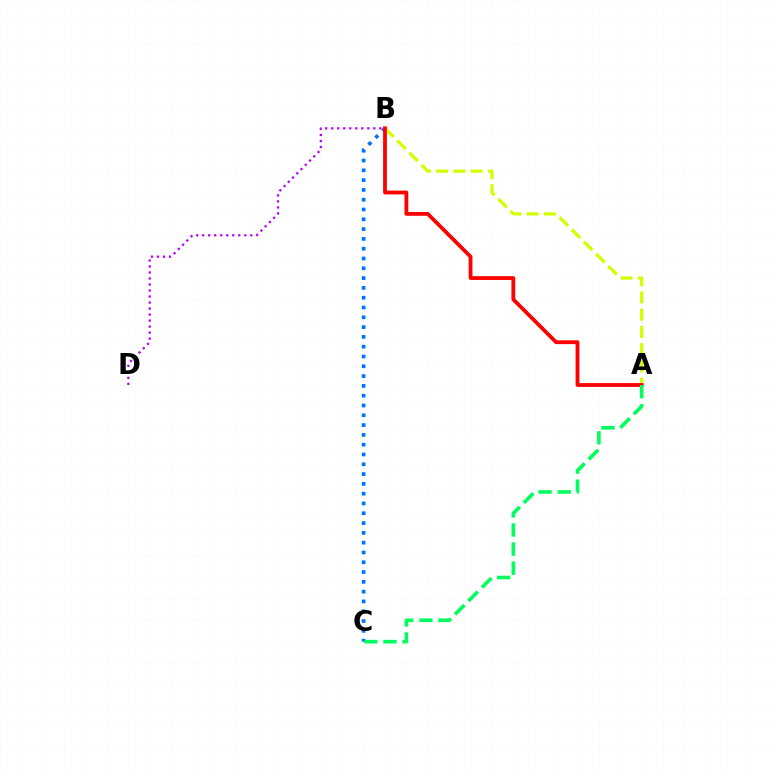{('B', 'C'): [{'color': '#0074ff', 'line_style': 'dotted', 'thickness': 2.66}], ('A', 'B'): [{'color': '#d1ff00', 'line_style': 'dashed', 'thickness': 2.34}, {'color': '#ff0000', 'line_style': 'solid', 'thickness': 2.73}], ('B', 'D'): [{'color': '#b900ff', 'line_style': 'dotted', 'thickness': 1.63}], ('A', 'C'): [{'color': '#00ff5c', 'line_style': 'dashed', 'thickness': 2.59}]}